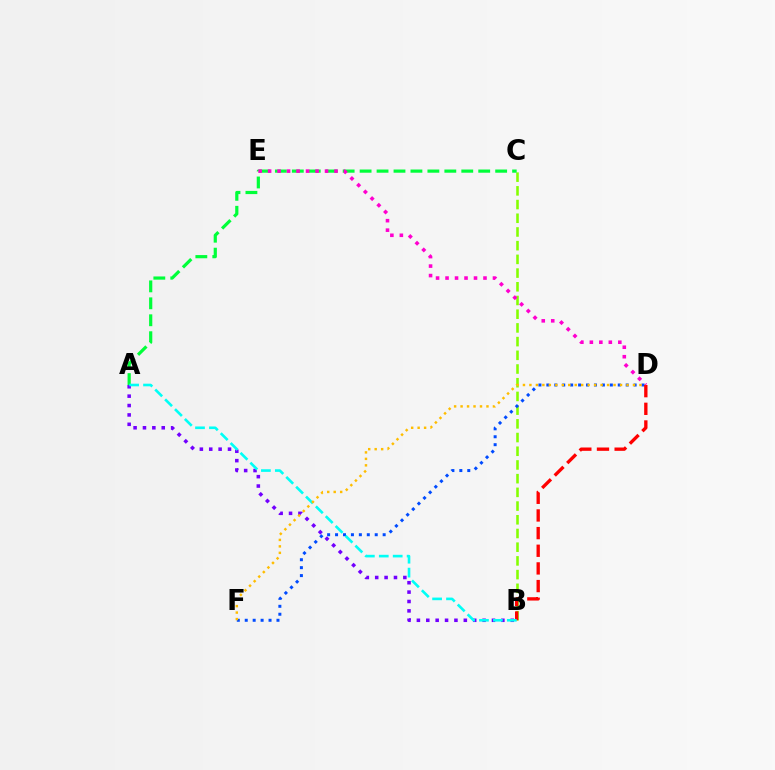{('B', 'C'): [{'color': '#84ff00', 'line_style': 'dashed', 'thickness': 1.86}], ('A', 'C'): [{'color': '#00ff39', 'line_style': 'dashed', 'thickness': 2.3}], ('A', 'B'): [{'color': '#7200ff', 'line_style': 'dotted', 'thickness': 2.55}, {'color': '#00fff6', 'line_style': 'dashed', 'thickness': 1.89}], ('D', 'E'): [{'color': '#ff00cf', 'line_style': 'dotted', 'thickness': 2.58}], ('D', 'F'): [{'color': '#004bff', 'line_style': 'dotted', 'thickness': 2.16}, {'color': '#ffbd00', 'line_style': 'dotted', 'thickness': 1.76}], ('B', 'D'): [{'color': '#ff0000', 'line_style': 'dashed', 'thickness': 2.4}]}